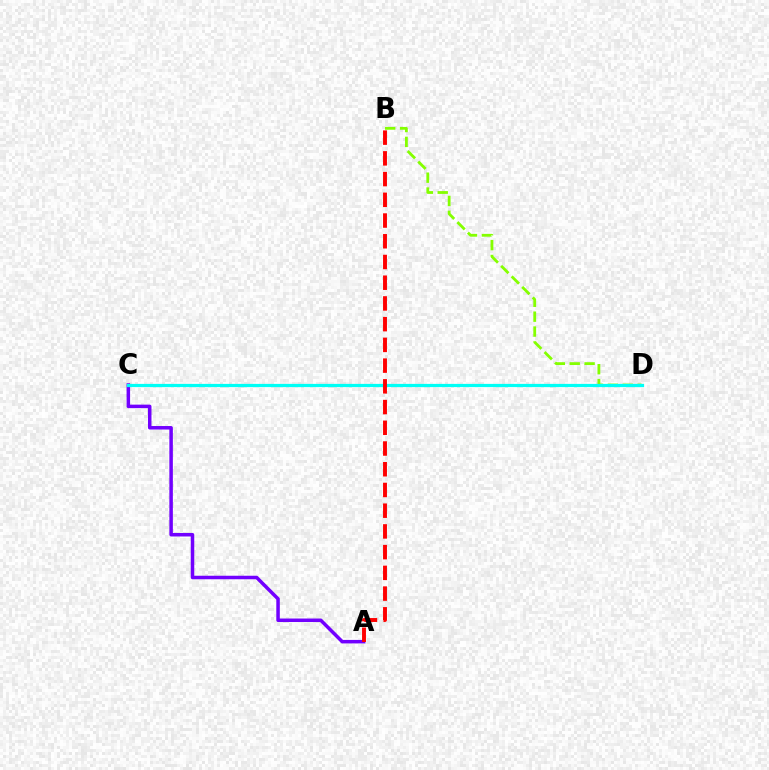{('B', 'D'): [{'color': '#84ff00', 'line_style': 'dashed', 'thickness': 2.02}], ('A', 'C'): [{'color': '#7200ff', 'line_style': 'solid', 'thickness': 2.53}], ('C', 'D'): [{'color': '#00fff6', 'line_style': 'solid', 'thickness': 2.32}], ('A', 'B'): [{'color': '#ff0000', 'line_style': 'dashed', 'thickness': 2.82}]}